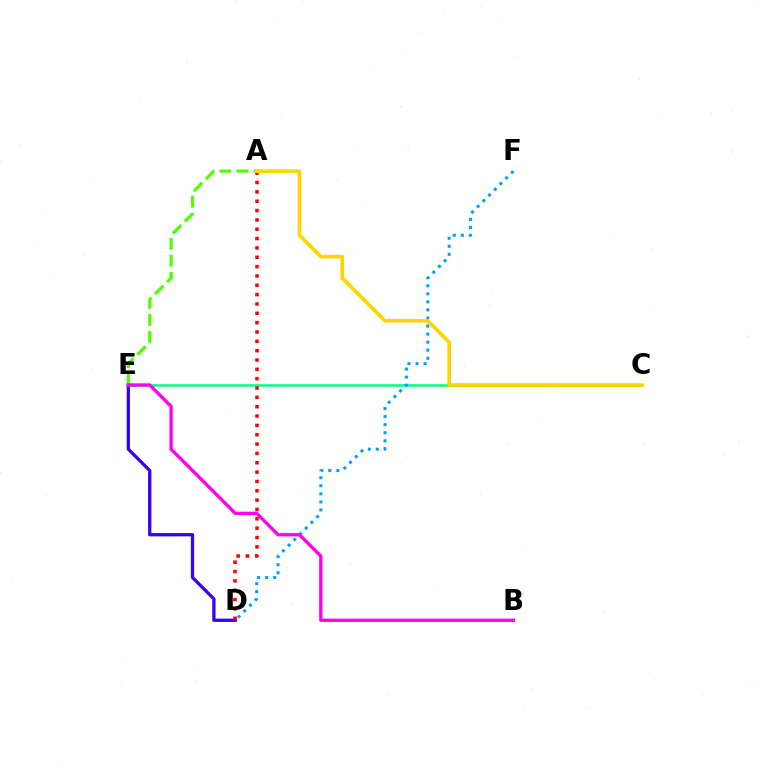{('D', 'E'): [{'color': '#3700ff', 'line_style': 'solid', 'thickness': 2.37}], ('C', 'E'): [{'color': '#00ff86', 'line_style': 'solid', 'thickness': 1.84}], ('A', 'E'): [{'color': '#4fff00', 'line_style': 'dashed', 'thickness': 2.31}], ('D', 'F'): [{'color': '#009eff', 'line_style': 'dotted', 'thickness': 2.19}], ('A', 'D'): [{'color': '#ff0000', 'line_style': 'dotted', 'thickness': 2.54}], ('B', 'E'): [{'color': '#ff00ed', 'line_style': 'solid', 'thickness': 2.4}], ('A', 'C'): [{'color': '#ffd500', 'line_style': 'solid', 'thickness': 2.64}]}